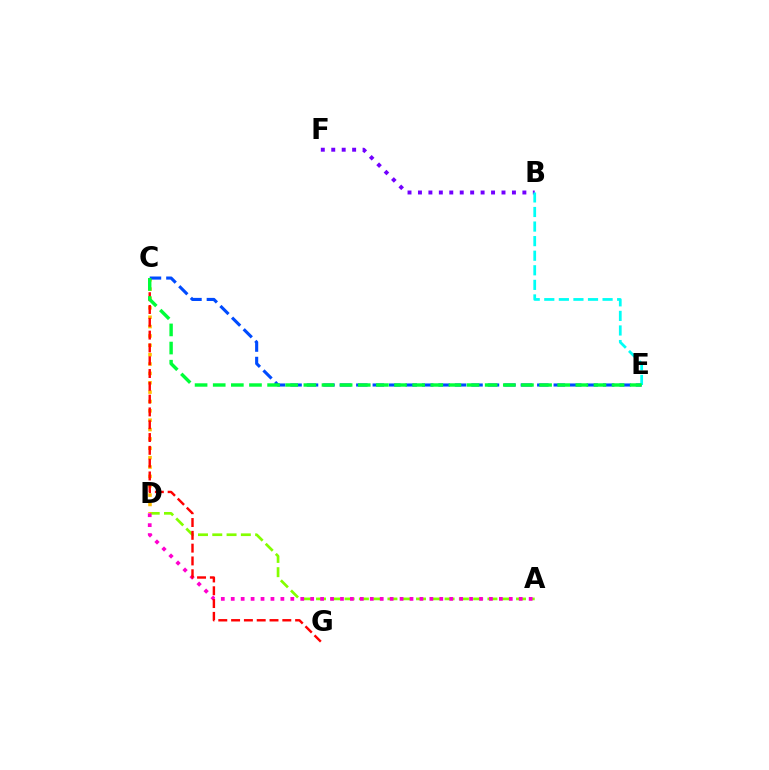{('A', 'D'): [{'color': '#84ff00', 'line_style': 'dashed', 'thickness': 1.94}, {'color': '#ff00cf', 'line_style': 'dotted', 'thickness': 2.7}], ('B', 'F'): [{'color': '#7200ff', 'line_style': 'dotted', 'thickness': 2.84}], ('C', 'D'): [{'color': '#ffbd00', 'line_style': 'dotted', 'thickness': 2.54}], ('C', 'E'): [{'color': '#004bff', 'line_style': 'dashed', 'thickness': 2.23}, {'color': '#00ff39', 'line_style': 'dashed', 'thickness': 2.46}], ('B', 'E'): [{'color': '#00fff6', 'line_style': 'dashed', 'thickness': 1.98}], ('C', 'G'): [{'color': '#ff0000', 'line_style': 'dashed', 'thickness': 1.74}]}